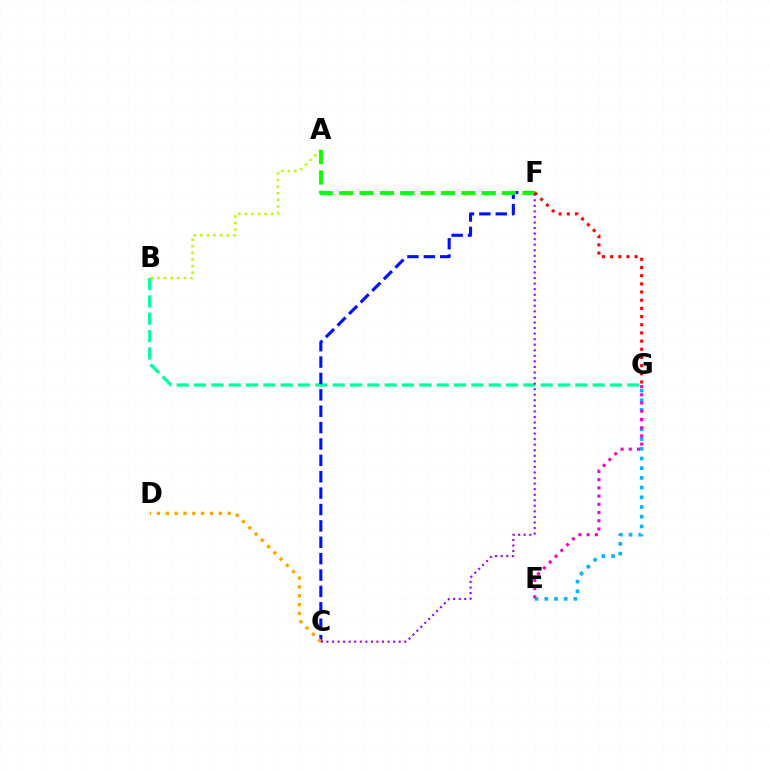{('A', 'B'): [{'color': '#b3ff00', 'line_style': 'dotted', 'thickness': 1.79}], ('B', 'G'): [{'color': '#00ff9d', 'line_style': 'dashed', 'thickness': 2.35}], ('E', 'G'): [{'color': '#00b5ff', 'line_style': 'dotted', 'thickness': 2.64}, {'color': '#ff00bd', 'line_style': 'dotted', 'thickness': 2.23}], ('C', 'F'): [{'color': '#0010ff', 'line_style': 'dashed', 'thickness': 2.23}, {'color': '#9b00ff', 'line_style': 'dotted', 'thickness': 1.51}], ('A', 'F'): [{'color': '#08ff00', 'line_style': 'dashed', 'thickness': 2.77}], ('C', 'D'): [{'color': '#ffa500', 'line_style': 'dotted', 'thickness': 2.4}], ('F', 'G'): [{'color': '#ff0000', 'line_style': 'dotted', 'thickness': 2.22}]}